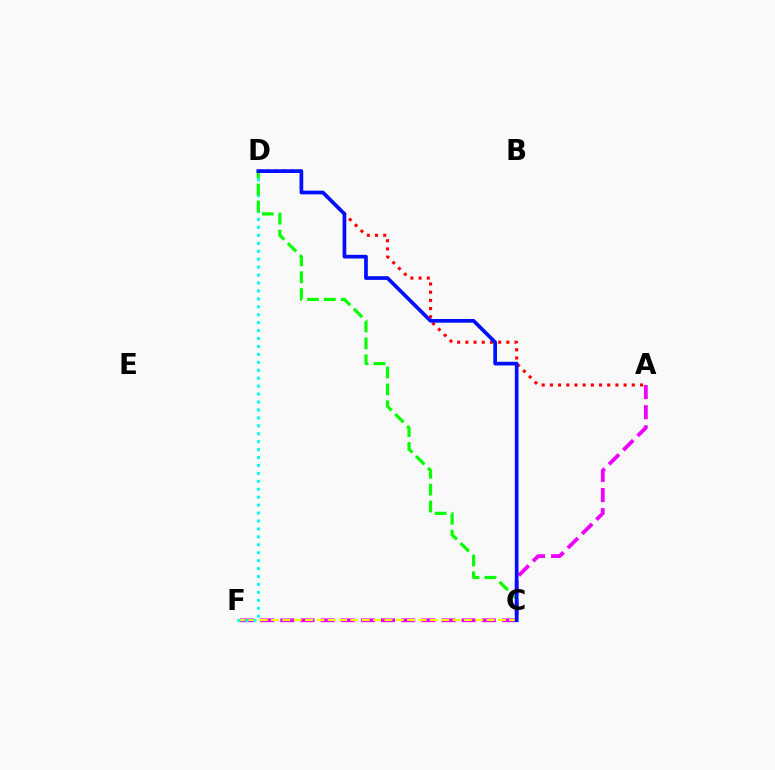{('A', 'F'): [{'color': '#ee00ff', 'line_style': 'dashed', 'thickness': 2.74}], ('C', 'F'): [{'color': '#fcf500', 'line_style': 'dashed', 'thickness': 1.54}], ('D', 'F'): [{'color': '#00fff6', 'line_style': 'dotted', 'thickness': 2.16}], ('A', 'D'): [{'color': '#ff0000', 'line_style': 'dotted', 'thickness': 2.23}], ('C', 'D'): [{'color': '#08ff00', 'line_style': 'dashed', 'thickness': 2.29}, {'color': '#0010ff', 'line_style': 'solid', 'thickness': 2.66}]}